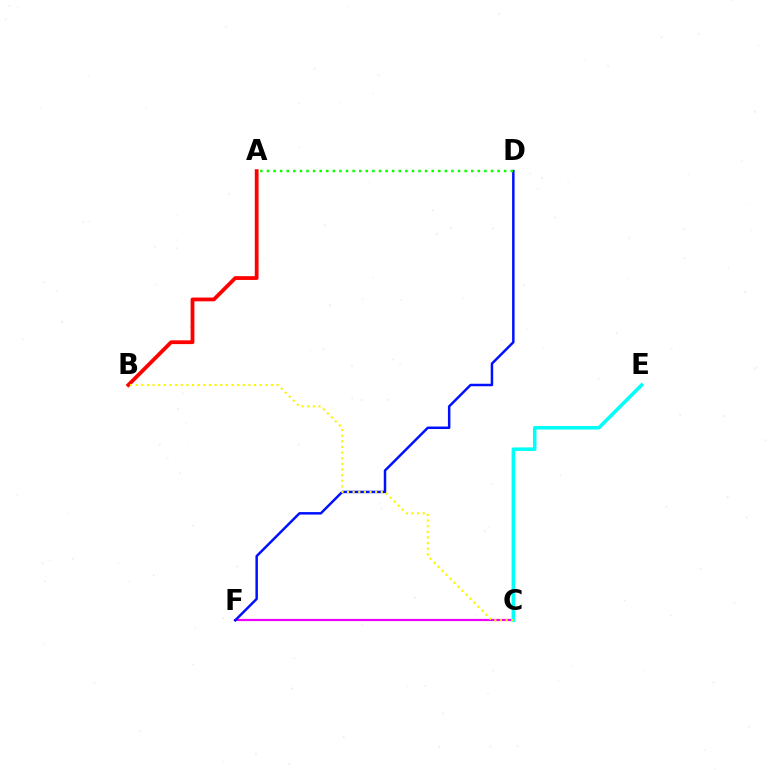{('C', 'F'): [{'color': '#ee00ff', 'line_style': 'solid', 'thickness': 1.59}], ('D', 'F'): [{'color': '#0010ff', 'line_style': 'solid', 'thickness': 1.79}], ('A', 'D'): [{'color': '#08ff00', 'line_style': 'dotted', 'thickness': 1.79}], ('C', 'E'): [{'color': '#00fff6', 'line_style': 'solid', 'thickness': 2.54}], ('A', 'B'): [{'color': '#ff0000', 'line_style': 'solid', 'thickness': 2.73}], ('B', 'C'): [{'color': '#fcf500', 'line_style': 'dotted', 'thickness': 1.53}]}